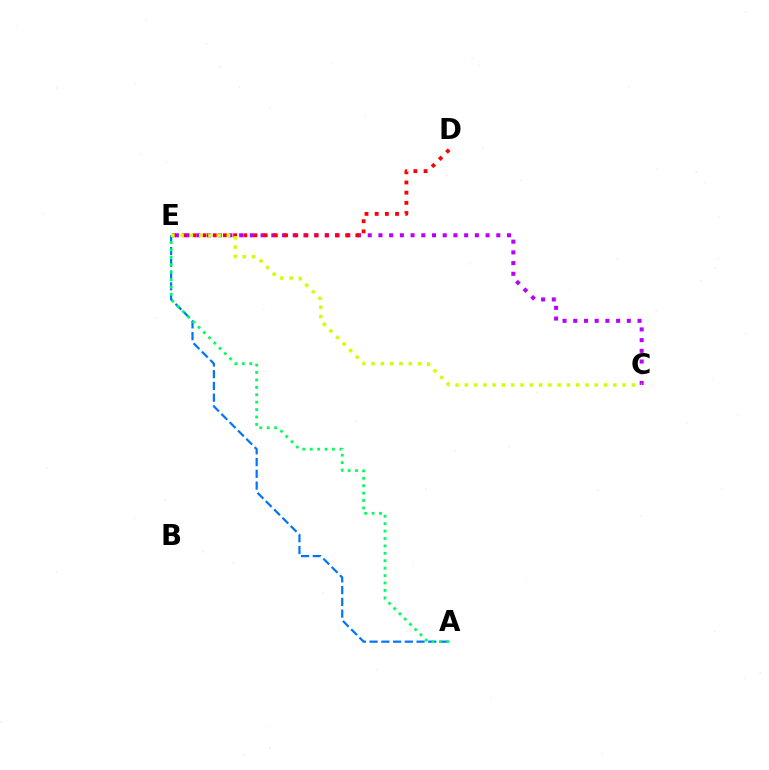{('A', 'E'): [{'color': '#0074ff', 'line_style': 'dashed', 'thickness': 1.59}, {'color': '#00ff5c', 'line_style': 'dotted', 'thickness': 2.01}], ('C', 'E'): [{'color': '#b900ff', 'line_style': 'dotted', 'thickness': 2.91}, {'color': '#d1ff00', 'line_style': 'dotted', 'thickness': 2.52}], ('D', 'E'): [{'color': '#ff0000', 'line_style': 'dotted', 'thickness': 2.77}]}